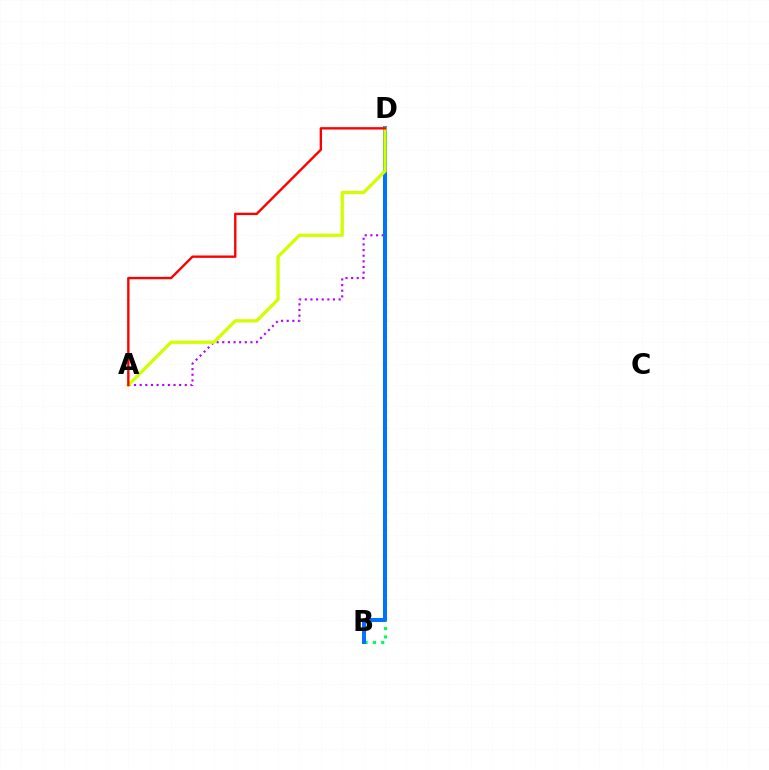{('B', 'D'): [{'color': '#00ff5c', 'line_style': 'dotted', 'thickness': 2.26}, {'color': '#0074ff', 'line_style': 'solid', 'thickness': 2.88}], ('A', 'D'): [{'color': '#b900ff', 'line_style': 'dotted', 'thickness': 1.53}, {'color': '#d1ff00', 'line_style': 'solid', 'thickness': 2.37}, {'color': '#ff0000', 'line_style': 'solid', 'thickness': 1.71}]}